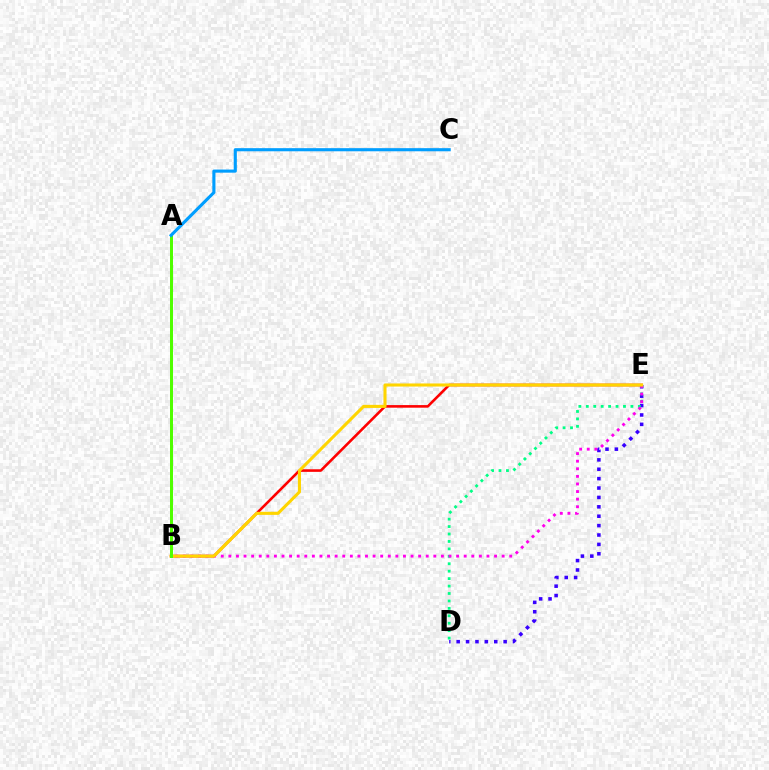{('D', 'E'): [{'color': '#3700ff', 'line_style': 'dotted', 'thickness': 2.55}, {'color': '#00ff86', 'line_style': 'dotted', 'thickness': 2.02}], ('B', 'E'): [{'color': '#ff0000', 'line_style': 'solid', 'thickness': 1.87}, {'color': '#ff00ed', 'line_style': 'dotted', 'thickness': 2.06}, {'color': '#ffd500', 'line_style': 'solid', 'thickness': 2.22}], ('A', 'B'): [{'color': '#4fff00', 'line_style': 'solid', 'thickness': 2.16}], ('A', 'C'): [{'color': '#009eff', 'line_style': 'solid', 'thickness': 2.24}]}